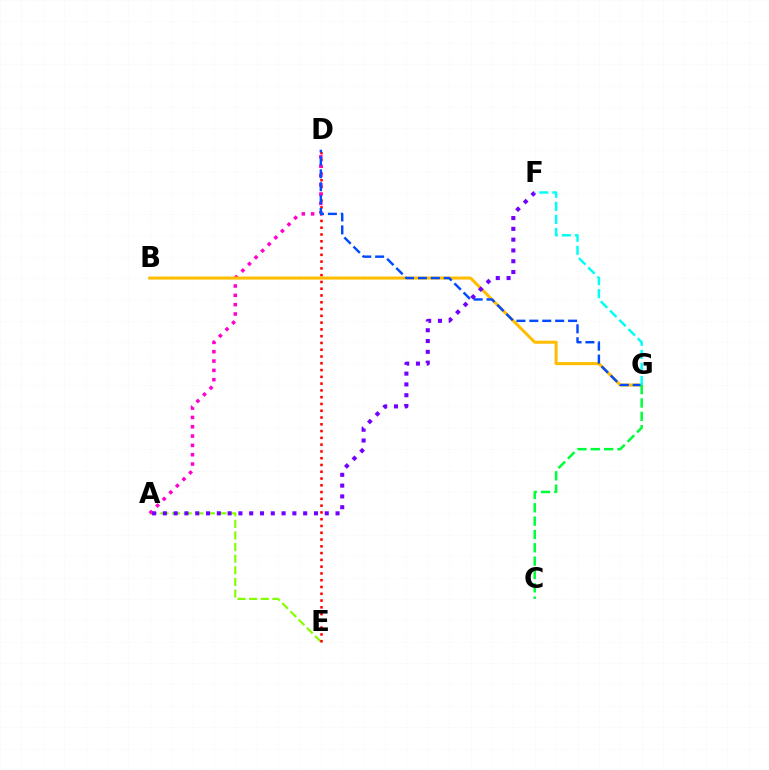{('A', 'E'): [{'color': '#84ff00', 'line_style': 'dashed', 'thickness': 1.58}], ('D', 'E'): [{'color': '#ff0000', 'line_style': 'dotted', 'thickness': 1.84}], ('A', 'D'): [{'color': '#ff00cf', 'line_style': 'dotted', 'thickness': 2.53}], ('B', 'G'): [{'color': '#ffbd00', 'line_style': 'solid', 'thickness': 2.18}], ('D', 'G'): [{'color': '#004bff', 'line_style': 'dashed', 'thickness': 1.75}], ('C', 'G'): [{'color': '#00ff39', 'line_style': 'dashed', 'thickness': 1.81}], ('A', 'F'): [{'color': '#7200ff', 'line_style': 'dotted', 'thickness': 2.93}], ('F', 'G'): [{'color': '#00fff6', 'line_style': 'dashed', 'thickness': 1.77}]}